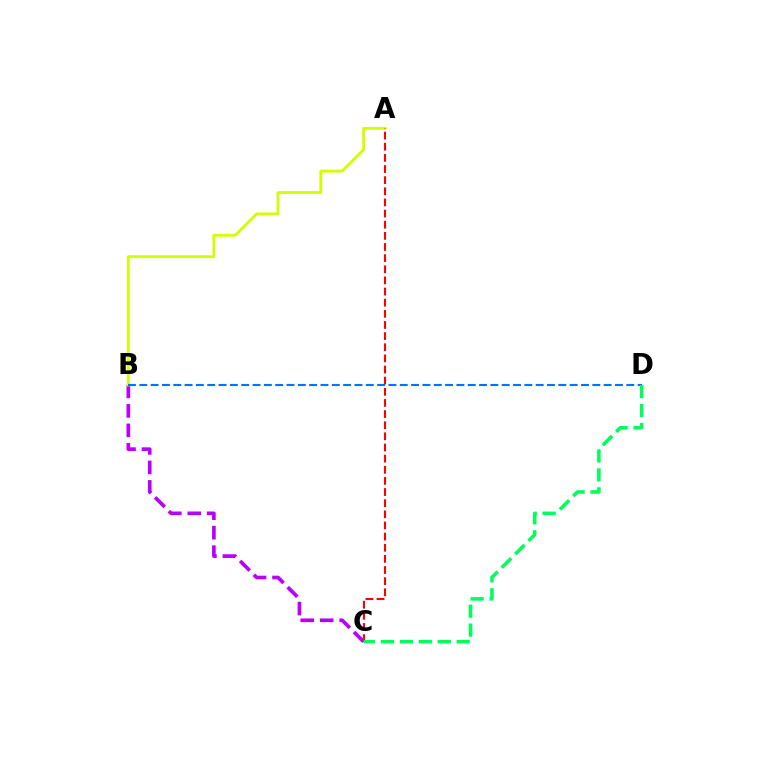{('B', 'C'): [{'color': '#b900ff', 'line_style': 'dashed', 'thickness': 2.65}], ('A', 'B'): [{'color': '#d1ff00', 'line_style': 'solid', 'thickness': 2.05}], ('A', 'C'): [{'color': '#ff0000', 'line_style': 'dashed', 'thickness': 1.51}], ('B', 'D'): [{'color': '#0074ff', 'line_style': 'dashed', 'thickness': 1.54}], ('C', 'D'): [{'color': '#00ff5c', 'line_style': 'dashed', 'thickness': 2.57}]}